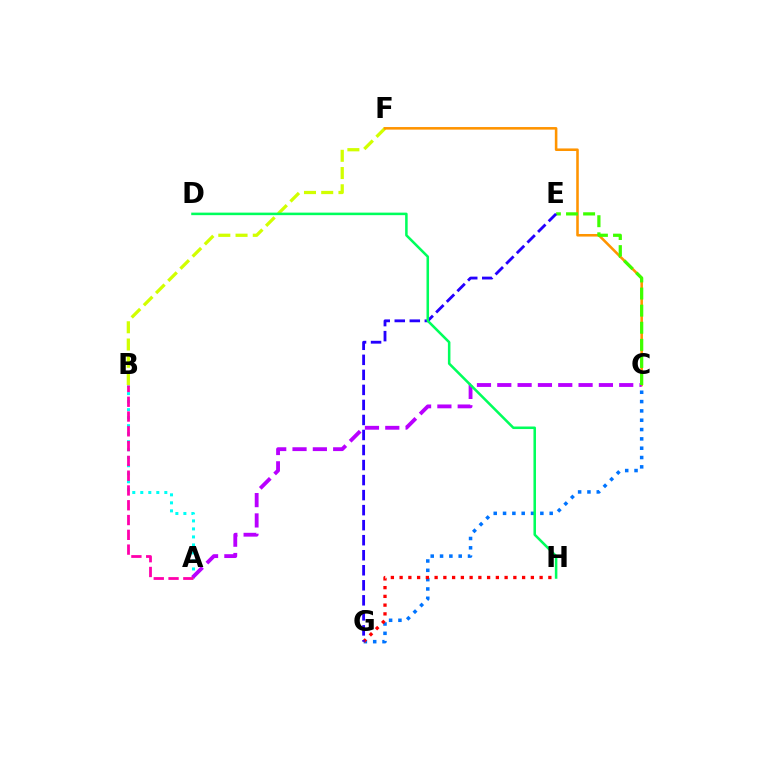{('A', 'B'): [{'color': '#00fff6', 'line_style': 'dotted', 'thickness': 2.18}, {'color': '#ff00ac', 'line_style': 'dashed', 'thickness': 2.01}], ('B', 'F'): [{'color': '#d1ff00', 'line_style': 'dashed', 'thickness': 2.34}], ('C', 'G'): [{'color': '#0074ff', 'line_style': 'dotted', 'thickness': 2.53}], ('C', 'F'): [{'color': '#ff9400', 'line_style': 'solid', 'thickness': 1.85}], ('A', 'C'): [{'color': '#b900ff', 'line_style': 'dashed', 'thickness': 2.76}], ('C', 'E'): [{'color': '#3dff00', 'line_style': 'dashed', 'thickness': 2.32}], ('G', 'H'): [{'color': '#ff0000', 'line_style': 'dotted', 'thickness': 2.38}], ('E', 'G'): [{'color': '#2500ff', 'line_style': 'dashed', 'thickness': 2.04}], ('D', 'H'): [{'color': '#00ff5c', 'line_style': 'solid', 'thickness': 1.83}]}